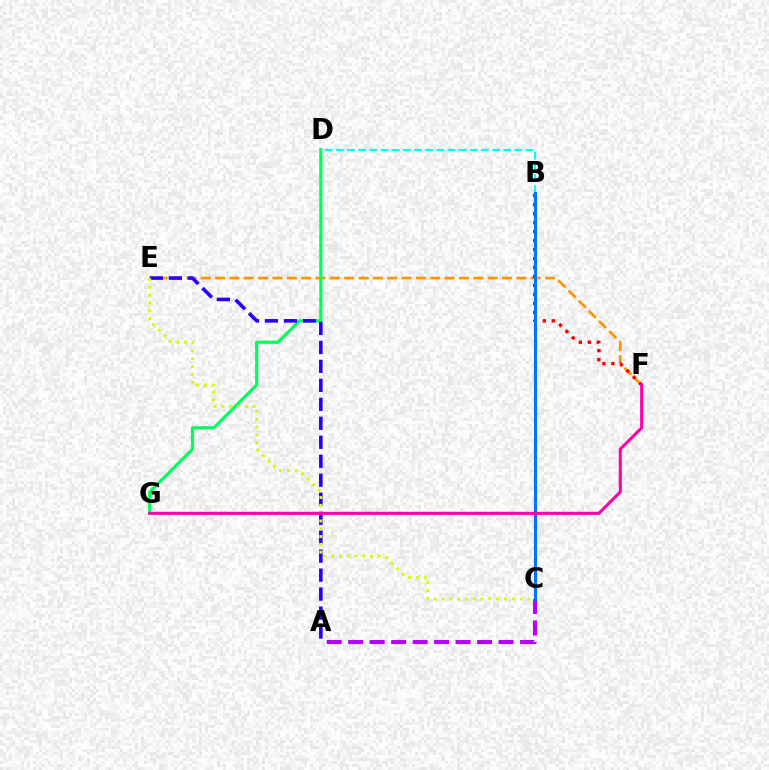{('E', 'F'): [{'color': '#ff9400', 'line_style': 'dashed', 'thickness': 1.95}], ('B', 'D'): [{'color': '#00fff6', 'line_style': 'dashed', 'thickness': 1.51}], ('D', 'G'): [{'color': '#00ff5c', 'line_style': 'solid', 'thickness': 2.29}], ('B', 'C'): [{'color': '#3dff00', 'line_style': 'dashed', 'thickness': 2.23}, {'color': '#0074ff', 'line_style': 'solid', 'thickness': 2.21}], ('A', 'C'): [{'color': '#b900ff', 'line_style': 'dashed', 'thickness': 2.92}], ('B', 'F'): [{'color': '#ff0000', 'line_style': 'dotted', 'thickness': 2.44}], ('A', 'E'): [{'color': '#2500ff', 'line_style': 'dashed', 'thickness': 2.58}], ('C', 'E'): [{'color': '#d1ff00', 'line_style': 'dotted', 'thickness': 2.12}], ('F', 'G'): [{'color': '#ff00ac', 'line_style': 'solid', 'thickness': 2.21}]}